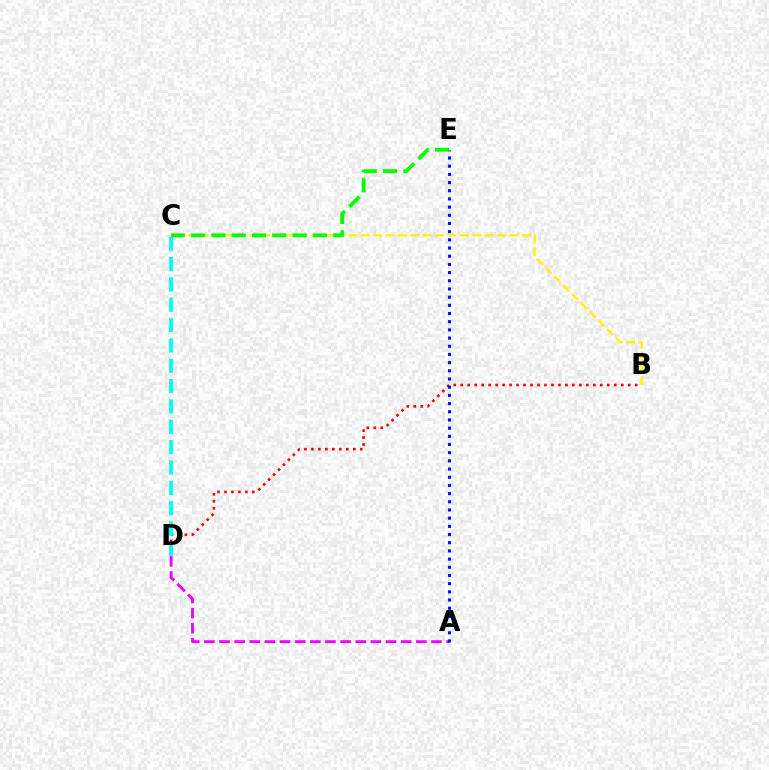{('A', 'D'): [{'color': '#ee00ff', 'line_style': 'dashed', 'thickness': 2.06}], ('B', 'D'): [{'color': '#ff0000', 'line_style': 'dotted', 'thickness': 1.9}], ('C', 'D'): [{'color': '#00fff6', 'line_style': 'dashed', 'thickness': 2.76}], ('B', 'C'): [{'color': '#fcf500', 'line_style': 'dashed', 'thickness': 1.68}], ('A', 'E'): [{'color': '#0010ff', 'line_style': 'dotted', 'thickness': 2.22}], ('C', 'E'): [{'color': '#08ff00', 'line_style': 'dashed', 'thickness': 2.76}]}